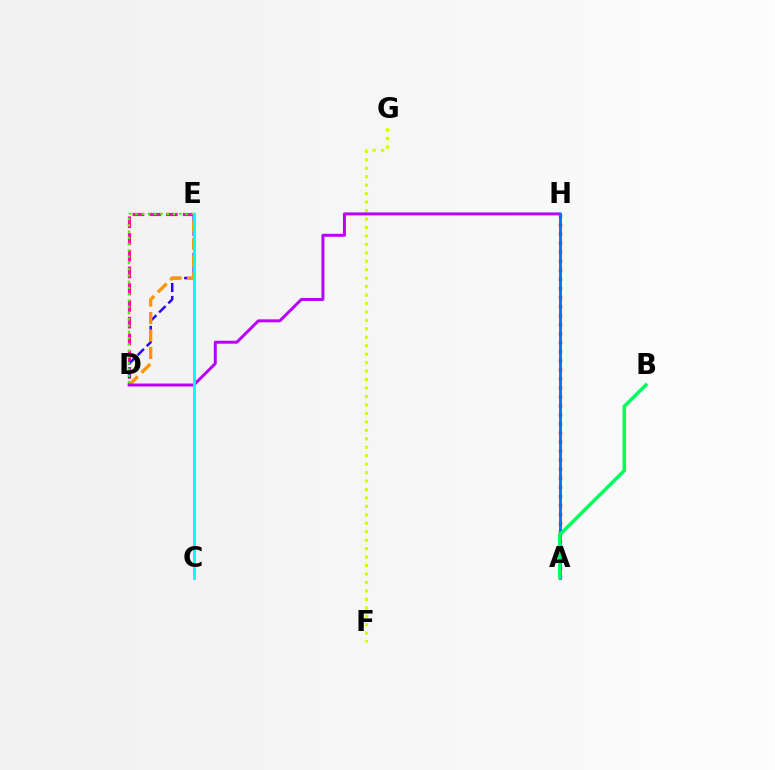{('D', 'E'): [{'color': '#ff00ac', 'line_style': 'dashed', 'thickness': 2.27}, {'color': '#2500ff', 'line_style': 'dashed', 'thickness': 1.76}, {'color': '#3dff00', 'line_style': 'dotted', 'thickness': 1.7}, {'color': '#ff9400', 'line_style': 'dashed', 'thickness': 2.37}], ('F', 'G'): [{'color': '#d1ff00', 'line_style': 'dotted', 'thickness': 2.3}], ('A', 'H'): [{'color': '#ff0000', 'line_style': 'dotted', 'thickness': 2.46}, {'color': '#0074ff', 'line_style': 'solid', 'thickness': 2.1}], ('D', 'H'): [{'color': '#b900ff', 'line_style': 'solid', 'thickness': 2.14}], ('C', 'E'): [{'color': '#00fff6', 'line_style': 'solid', 'thickness': 2.06}], ('A', 'B'): [{'color': '#00ff5c', 'line_style': 'solid', 'thickness': 2.54}]}